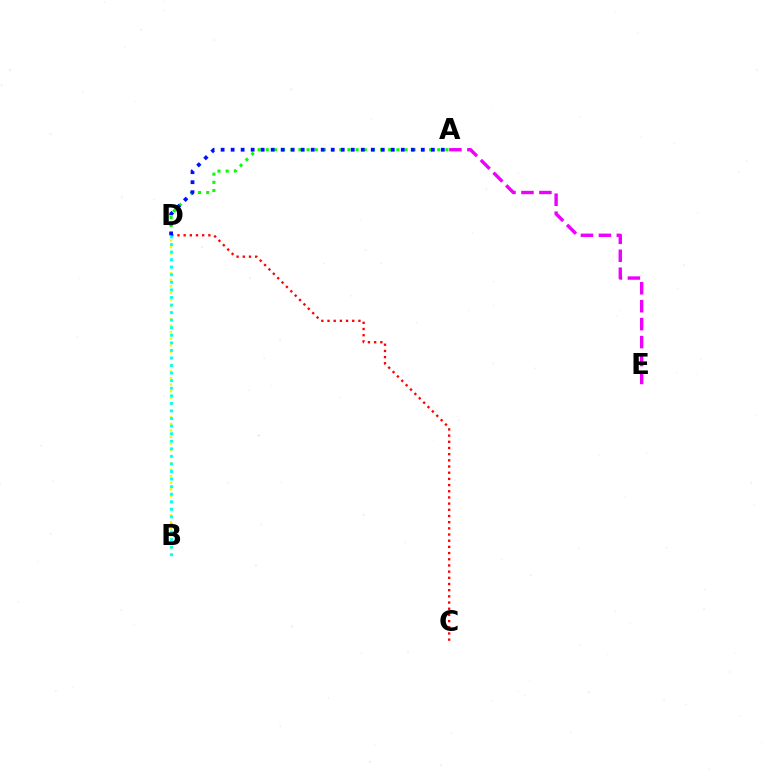{('A', 'E'): [{'color': '#ee00ff', 'line_style': 'dashed', 'thickness': 2.44}], ('A', 'D'): [{'color': '#08ff00', 'line_style': 'dotted', 'thickness': 2.22}, {'color': '#0010ff', 'line_style': 'dotted', 'thickness': 2.72}], ('B', 'D'): [{'color': '#fcf500', 'line_style': 'dotted', 'thickness': 1.78}, {'color': '#00fff6', 'line_style': 'dotted', 'thickness': 2.06}], ('C', 'D'): [{'color': '#ff0000', 'line_style': 'dotted', 'thickness': 1.68}]}